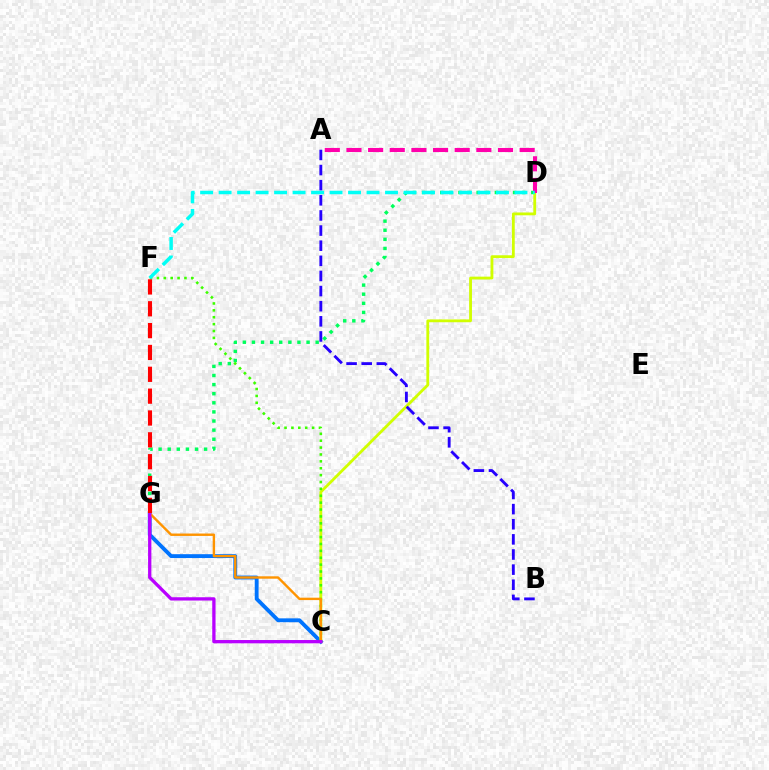{('C', 'G'): [{'color': '#0074ff', 'line_style': 'solid', 'thickness': 2.77}, {'color': '#ff9400', 'line_style': 'solid', 'thickness': 1.73}, {'color': '#b900ff', 'line_style': 'solid', 'thickness': 2.37}], ('D', 'G'): [{'color': '#00ff5c', 'line_style': 'dotted', 'thickness': 2.47}], ('C', 'D'): [{'color': '#d1ff00', 'line_style': 'solid', 'thickness': 2.03}], ('C', 'F'): [{'color': '#3dff00', 'line_style': 'dotted', 'thickness': 1.87}], ('A', 'B'): [{'color': '#2500ff', 'line_style': 'dashed', 'thickness': 2.05}], ('A', 'D'): [{'color': '#ff00ac', 'line_style': 'dashed', 'thickness': 2.94}], ('D', 'F'): [{'color': '#00fff6', 'line_style': 'dashed', 'thickness': 2.51}], ('F', 'G'): [{'color': '#ff0000', 'line_style': 'dashed', 'thickness': 2.97}]}